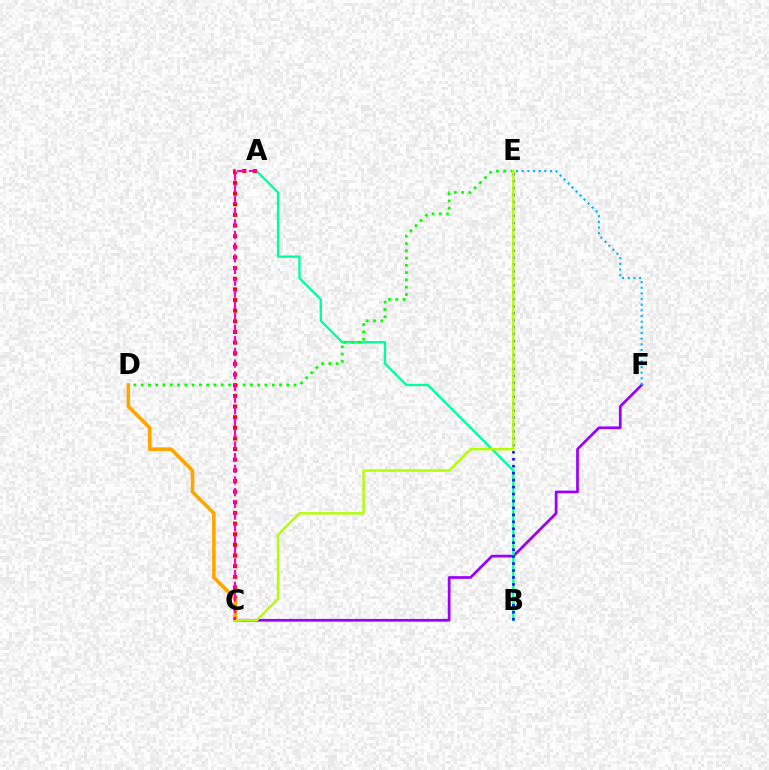{('C', 'F'): [{'color': '#9b00ff', 'line_style': 'solid', 'thickness': 1.96}], ('A', 'B'): [{'color': '#00ff9d', 'line_style': 'solid', 'thickness': 1.68}], ('E', 'F'): [{'color': '#00b5ff', 'line_style': 'dotted', 'thickness': 1.54}], ('D', 'E'): [{'color': '#08ff00', 'line_style': 'dotted', 'thickness': 1.98}], ('A', 'C'): [{'color': '#ff0000', 'line_style': 'dotted', 'thickness': 2.89}, {'color': '#ff00bd', 'line_style': 'dashed', 'thickness': 1.59}], ('B', 'E'): [{'color': '#0010ff', 'line_style': 'dotted', 'thickness': 1.89}], ('C', 'D'): [{'color': '#ffa500', 'line_style': 'solid', 'thickness': 2.59}], ('C', 'E'): [{'color': '#b3ff00', 'line_style': 'solid', 'thickness': 1.74}]}